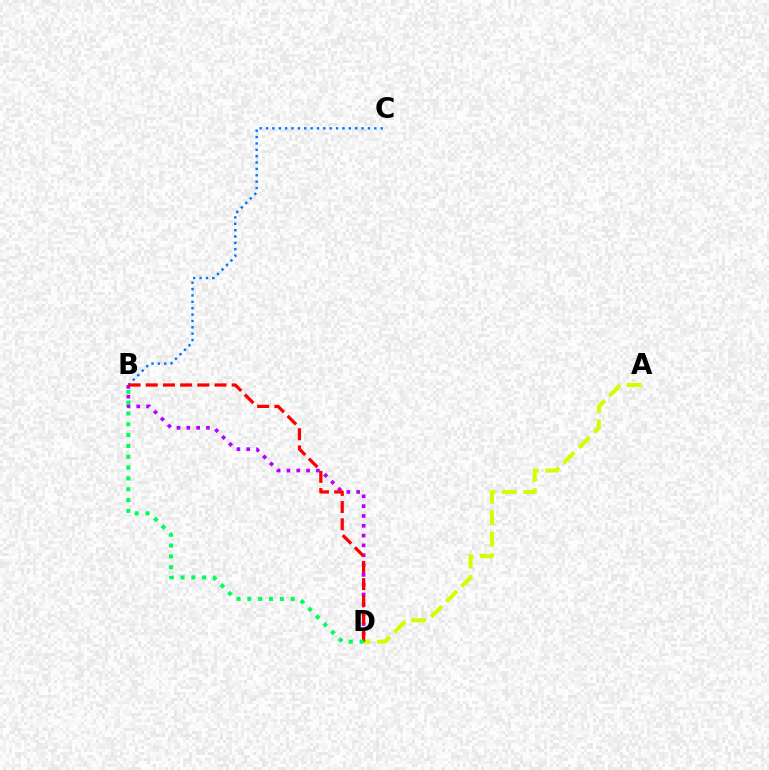{('B', 'D'): [{'color': '#b900ff', 'line_style': 'dotted', 'thickness': 2.67}, {'color': '#ff0000', 'line_style': 'dashed', 'thickness': 2.33}, {'color': '#00ff5c', 'line_style': 'dotted', 'thickness': 2.94}], ('A', 'D'): [{'color': '#d1ff00', 'line_style': 'dashed', 'thickness': 2.93}], ('B', 'C'): [{'color': '#0074ff', 'line_style': 'dotted', 'thickness': 1.73}]}